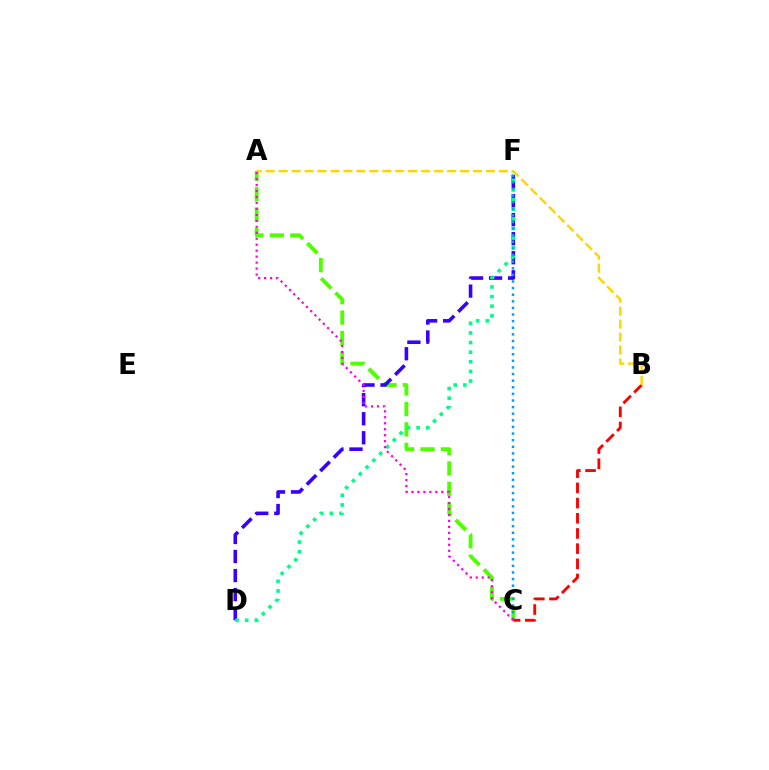{('A', 'C'): [{'color': '#4fff00', 'line_style': 'dashed', 'thickness': 2.78}, {'color': '#ff00ed', 'line_style': 'dotted', 'thickness': 1.62}], ('D', 'F'): [{'color': '#3700ff', 'line_style': 'dashed', 'thickness': 2.59}, {'color': '#00ff86', 'line_style': 'dotted', 'thickness': 2.61}], ('B', 'C'): [{'color': '#ff0000', 'line_style': 'dashed', 'thickness': 2.06}], ('C', 'F'): [{'color': '#009eff', 'line_style': 'dotted', 'thickness': 1.8}], ('A', 'B'): [{'color': '#ffd500', 'line_style': 'dashed', 'thickness': 1.76}]}